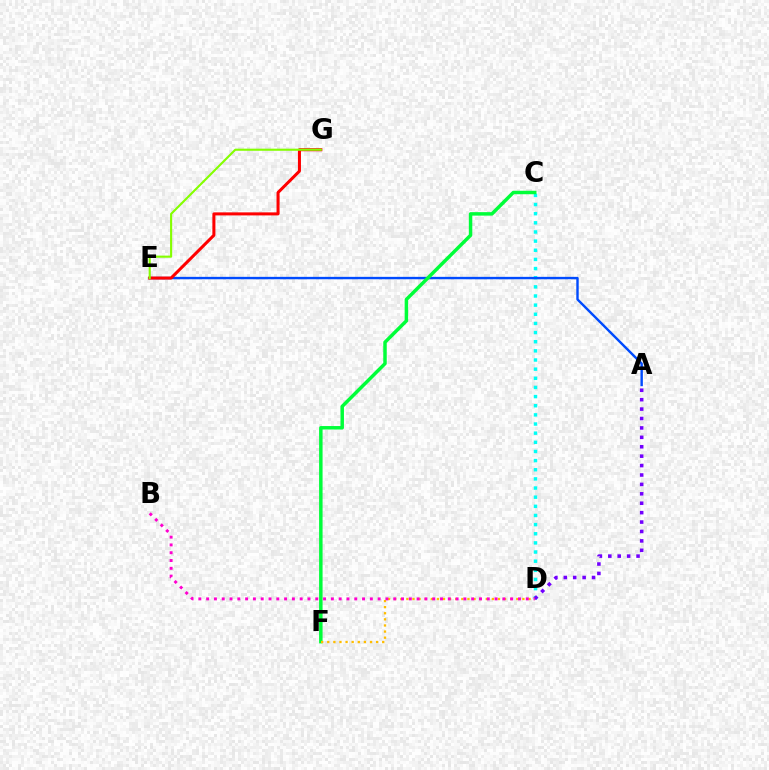{('C', 'D'): [{'color': '#00fff6', 'line_style': 'dotted', 'thickness': 2.48}], ('A', 'E'): [{'color': '#004bff', 'line_style': 'solid', 'thickness': 1.73}], ('E', 'G'): [{'color': '#ff0000', 'line_style': 'solid', 'thickness': 2.18}, {'color': '#84ff00', 'line_style': 'solid', 'thickness': 1.53}], ('A', 'D'): [{'color': '#7200ff', 'line_style': 'dotted', 'thickness': 2.56}], ('C', 'F'): [{'color': '#00ff39', 'line_style': 'solid', 'thickness': 2.5}], ('D', 'F'): [{'color': '#ffbd00', 'line_style': 'dotted', 'thickness': 1.66}], ('B', 'D'): [{'color': '#ff00cf', 'line_style': 'dotted', 'thickness': 2.12}]}